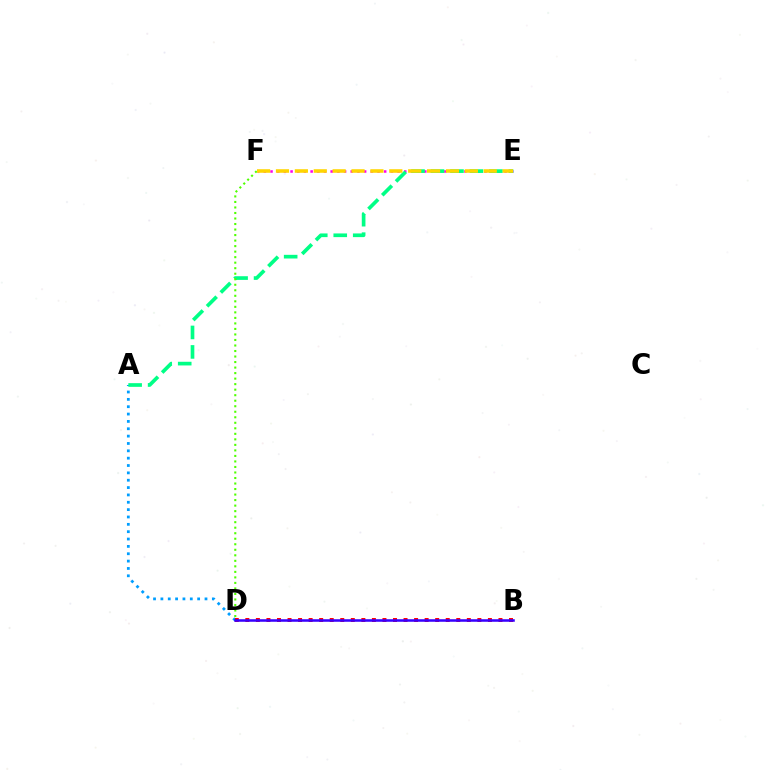{('E', 'F'): [{'color': '#ff00ed', 'line_style': 'dotted', 'thickness': 1.82}, {'color': '#ffd500', 'line_style': 'dashed', 'thickness': 2.57}], ('A', 'D'): [{'color': '#009eff', 'line_style': 'dotted', 'thickness': 2.0}], ('A', 'E'): [{'color': '#00ff86', 'line_style': 'dashed', 'thickness': 2.65}], ('D', 'F'): [{'color': '#4fff00', 'line_style': 'dotted', 'thickness': 1.5}], ('B', 'D'): [{'color': '#ff0000', 'line_style': 'dotted', 'thickness': 2.87}, {'color': '#3700ff', 'line_style': 'solid', 'thickness': 1.83}]}